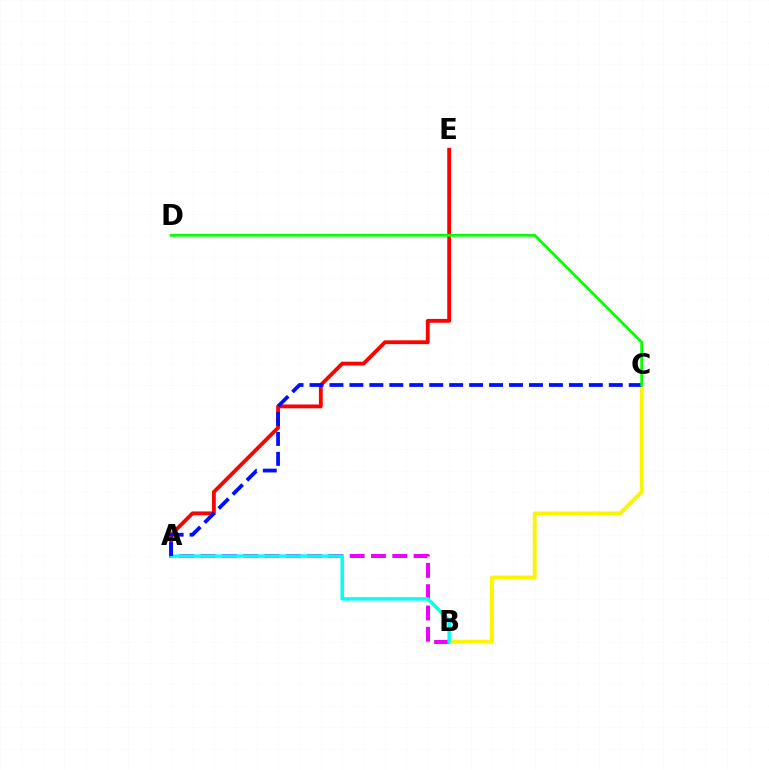{('B', 'C'): [{'color': '#fcf500', 'line_style': 'solid', 'thickness': 2.78}], ('A', 'E'): [{'color': '#ff0000', 'line_style': 'solid', 'thickness': 2.75}], ('A', 'B'): [{'color': '#ee00ff', 'line_style': 'dashed', 'thickness': 2.89}, {'color': '#00fff6', 'line_style': 'solid', 'thickness': 2.49}], ('A', 'C'): [{'color': '#0010ff', 'line_style': 'dashed', 'thickness': 2.71}], ('C', 'D'): [{'color': '#08ff00', 'line_style': 'solid', 'thickness': 2.01}]}